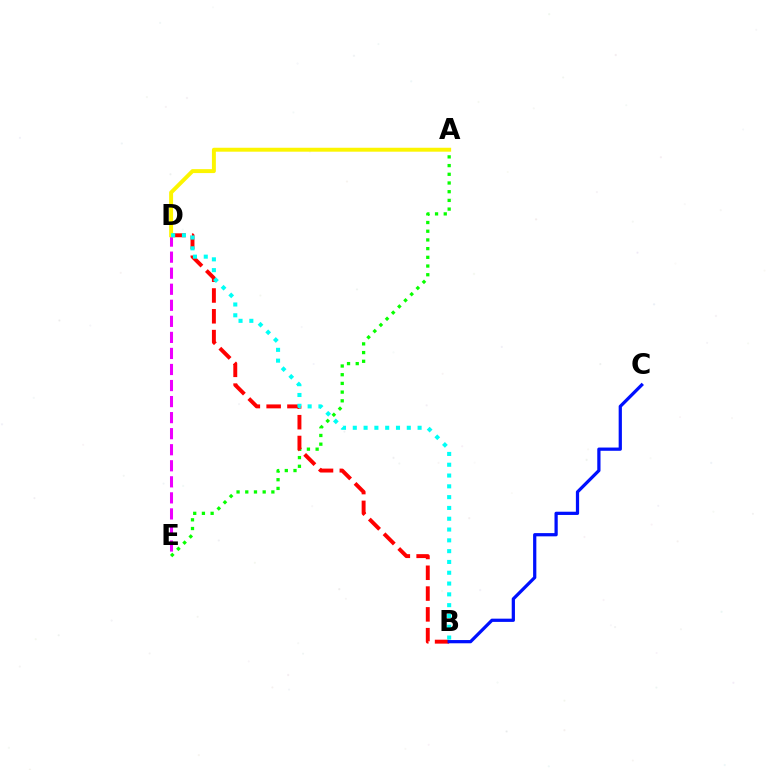{('A', 'E'): [{'color': '#08ff00', 'line_style': 'dotted', 'thickness': 2.36}], ('B', 'D'): [{'color': '#ff0000', 'line_style': 'dashed', 'thickness': 2.83}, {'color': '#00fff6', 'line_style': 'dotted', 'thickness': 2.93}], ('D', 'E'): [{'color': '#ee00ff', 'line_style': 'dashed', 'thickness': 2.18}], ('B', 'C'): [{'color': '#0010ff', 'line_style': 'solid', 'thickness': 2.33}], ('A', 'D'): [{'color': '#fcf500', 'line_style': 'solid', 'thickness': 2.83}]}